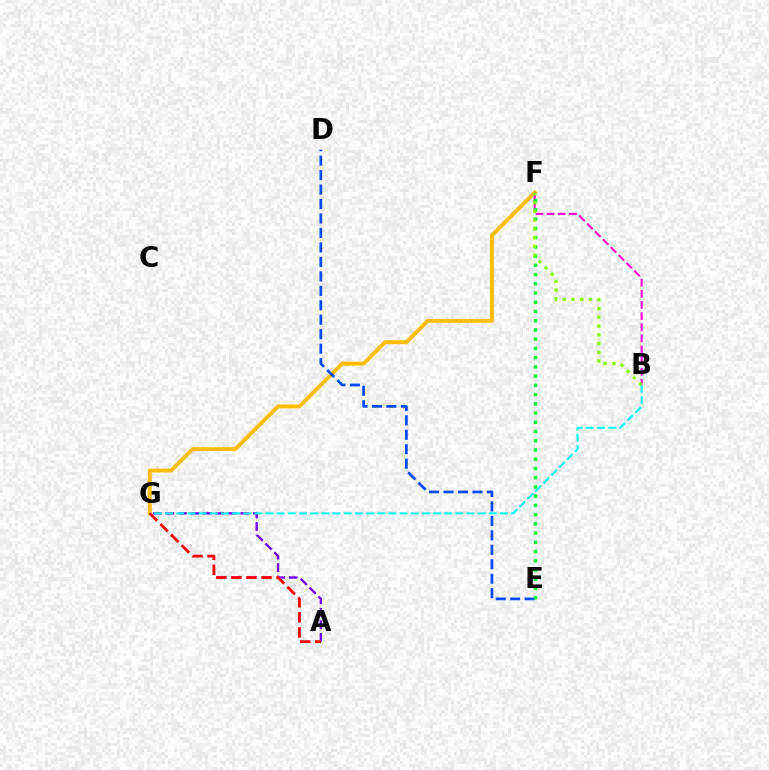{('F', 'G'): [{'color': '#ffbd00', 'line_style': 'solid', 'thickness': 2.79}], ('D', 'E'): [{'color': '#004bff', 'line_style': 'dashed', 'thickness': 1.97}], ('A', 'G'): [{'color': '#7200ff', 'line_style': 'dashed', 'thickness': 1.7}, {'color': '#ff0000', 'line_style': 'dashed', 'thickness': 2.05}], ('B', 'F'): [{'color': '#ff00cf', 'line_style': 'dashed', 'thickness': 1.51}, {'color': '#84ff00', 'line_style': 'dotted', 'thickness': 2.38}], ('B', 'G'): [{'color': '#00fff6', 'line_style': 'dashed', 'thickness': 1.52}], ('E', 'F'): [{'color': '#00ff39', 'line_style': 'dotted', 'thickness': 2.51}]}